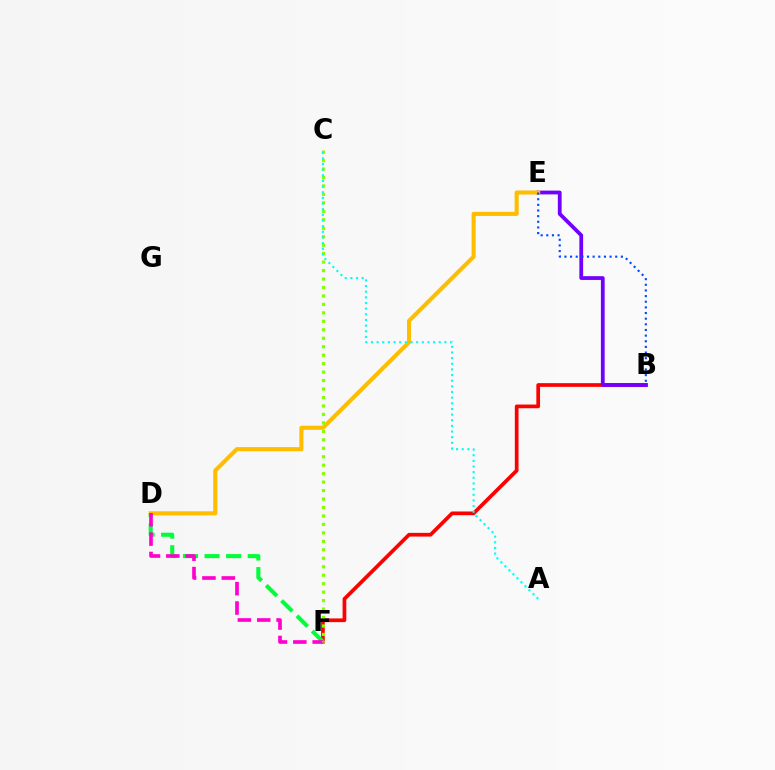{('B', 'F'): [{'color': '#ff0000', 'line_style': 'solid', 'thickness': 2.67}], ('B', 'E'): [{'color': '#7200ff', 'line_style': 'solid', 'thickness': 2.72}, {'color': '#004bff', 'line_style': 'dotted', 'thickness': 1.53}], ('D', 'F'): [{'color': '#00ff39', 'line_style': 'dashed', 'thickness': 2.93}, {'color': '#ff00cf', 'line_style': 'dashed', 'thickness': 2.63}], ('D', 'E'): [{'color': '#ffbd00', 'line_style': 'solid', 'thickness': 2.94}], ('C', 'F'): [{'color': '#84ff00', 'line_style': 'dotted', 'thickness': 2.3}], ('A', 'C'): [{'color': '#00fff6', 'line_style': 'dotted', 'thickness': 1.53}]}